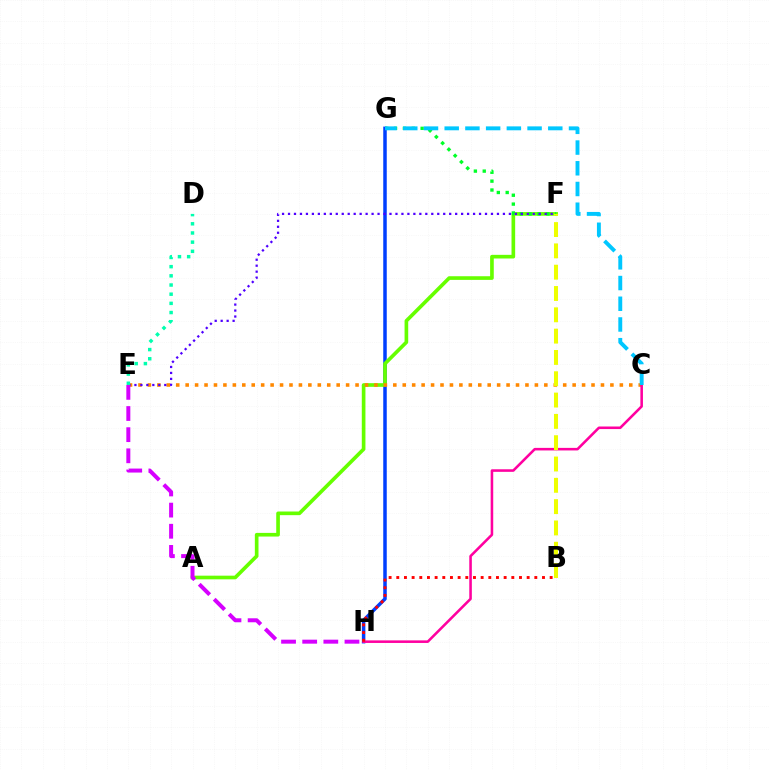{('G', 'H'): [{'color': '#003fff', 'line_style': 'solid', 'thickness': 2.52}], ('A', 'F'): [{'color': '#66ff00', 'line_style': 'solid', 'thickness': 2.63}], ('C', 'E'): [{'color': '#ff8800', 'line_style': 'dotted', 'thickness': 2.56}], ('C', 'H'): [{'color': '#ff00a0', 'line_style': 'solid', 'thickness': 1.85}], ('F', 'G'): [{'color': '#00ff27', 'line_style': 'dotted', 'thickness': 2.41}], ('E', 'F'): [{'color': '#4f00ff', 'line_style': 'dotted', 'thickness': 1.62}], ('E', 'H'): [{'color': '#d600ff', 'line_style': 'dashed', 'thickness': 2.87}], ('B', 'F'): [{'color': '#eeff00', 'line_style': 'dashed', 'thickness': 2.9}], ('D', 'E'): [{'color': '#00ffaf', 'line_style': 'dotted', 'thickness': 2.49}], ('C', 'G'): [{'color': '#00c7ff', 'line_style': 'dashed', 'thickness': 2.81}], ('B', 'H'): [{'color': '#ff0000', 'line_style': 'dotted', 'thickness': 2.08}]}